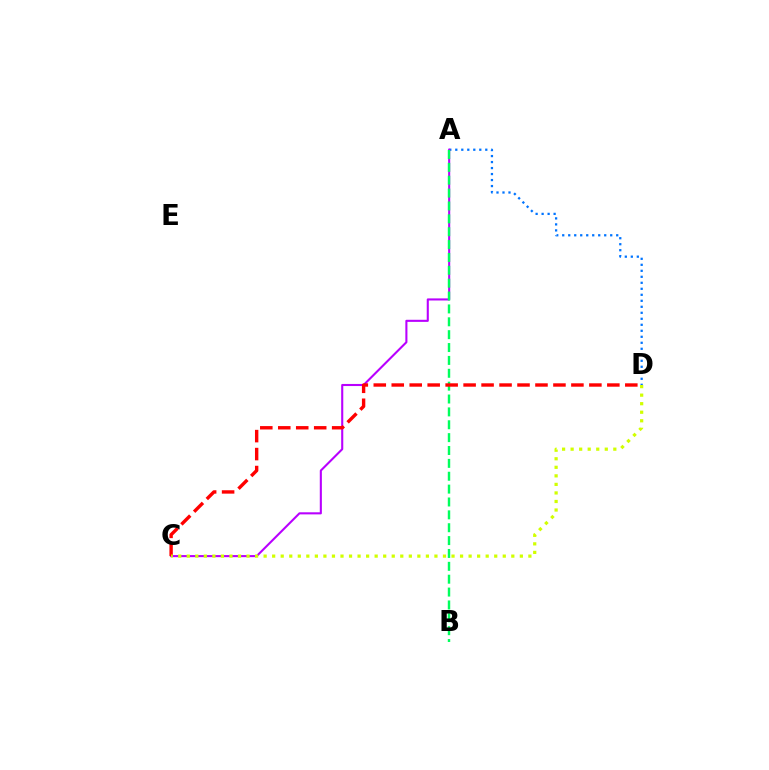{('A', 'D'): [{'color': '#0074ff', 'line_style': 'dotted', 'thickness': 1.63}], ('A', 'C'): [{'color': '#b900ff', 'line_style': 'solid', 'thickness': 1.51}], ('A', 'B'): [{'color': '#00ff5c', 'line_style': 'dashed', 'thickness': 1.75}], ('C', 'D'): [{'color': '#ff0000', 'line_style': 'dashed', 'thickness': 2.44}, {'color': '#d1ff00', 'line_style': 'dotted', 'thickness': 2.32}]}